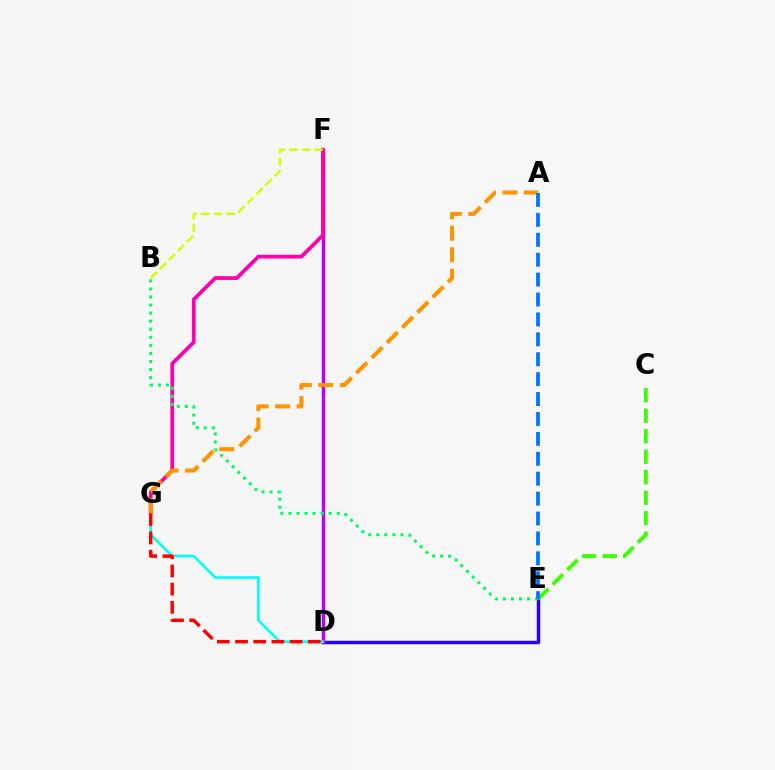{('D', 'E'): [{'color': '#2500ff', 'line_style': 'solid', 'thickness': 2.49}], ('C', 'E'): [{'color': '#3dff00', 'line_style': 'dashed', 'thickness': 2.78}], ('D', 'F'): [{'color': '#b900ff', 'line_style': 'solid', 'thickness': 2.51}], ('D', 'G'): [{'color': '#00fff6', 'line_style': 'solid', 'thickness': 1.88}, {'color': '#ff0000', 'line_style': 'dashed', 'thickness': 2.47}], ('F', 'G'): [{'color': '#ff00ac', 'line_style': 'solid', 'thickness': 2.69}], ('B', 'E'): [{'color': '#00ff5c', 'line_style': 'dotted', 'thickness': 2.19}], ('B', 'F'): [{'color': '#d1ff00', 'line_style': 'dashed', 'thickness': 1.73}], ('A', 'G'): [{'color': '#ff9400', 'line_style': 'dashed', 'thickness': 2.92}], ('A', 'E'): [{'color': '#0074ff', 'line_style': 'dashed', 'thickness': 2.7}]}